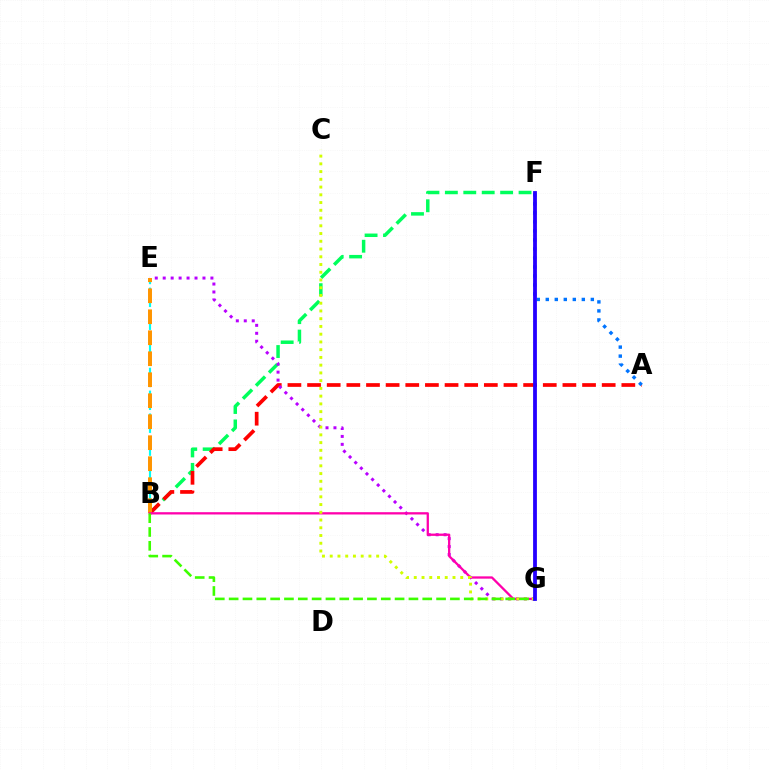{('B', 'F'): [{'color': '#00ff5c', 'line_style': 'dashed', 'thickness': 2.5}], ('A', 'B'): [{'color': '#ff0000', 'line_style': 'dashed', 'thickness': 2.67}], ('B', 'E'): [{'color': '#00fff6', 'line_style': 'dashed', 'thickness': 1.55}, {'color': '#ff9400', 'line_style': 'dashed', 'thickness': 2.85}], ('E', 'G'): [{'color': '#b900ff', 'line_style': 'dotted', 'thickness': 2.16}], ('B', 'G'): [{'color': '#ff00ac', 'line_style': 'solid', 'thickness': 1.65}, {'color': '#3dff00', 'line_style': 'dashed', 'thickness': 1.88}], ('C', 'G'): [{'color': '#d1ff00', 'line_style': 'dotted', 'thickness': 2.1}], ('A', 'F'): [{'color': '#0074ff', 'line_style': 'dotted', 'thickness': 2.45}], ('F', 'G'): [{'color': '#2500ff', 'line_style': 'solid', 'thickness': 2.74}]}